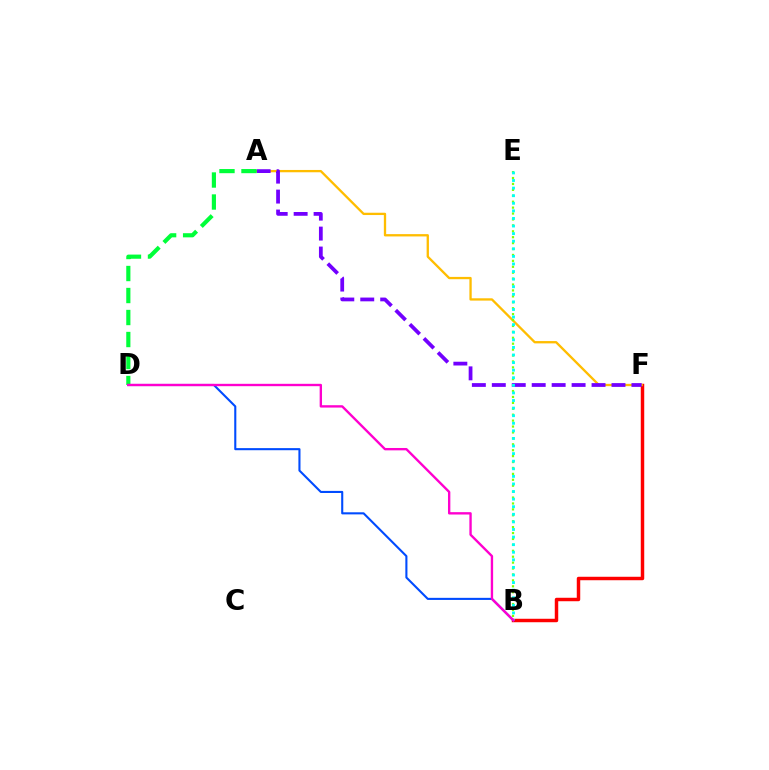{('B', 'F'): [{'color': '#ff0000', 'line_style': 'solid', 'thickness': 2.49}], ('A', 'F'): [{'color': '#ffbd00', 'line_style': 'solid', 'thickness': 1.66}, {'color': '#7200ff', 'line_style': 'dashed', 'thickness': 2.71}], ('B', 'E'): [{'color': '#84ff00', 'line_style': 'dotted', 'thickness': 1.61}, {'color': '#00fff6', 'line_style': 'dotted', 'thickness': 2.06}], ('A', 'D'): [{'color': '#00ff39', 'line_style': 'dashed', 'thickness': 2.99}], ('B', 'D'): [{'color': '#004bff', 'line_style': 'solid', 'thickness': 1.51}, {'color': '#ff00cf', 'line_style': 'solid', 'thickness': 1.7}]}